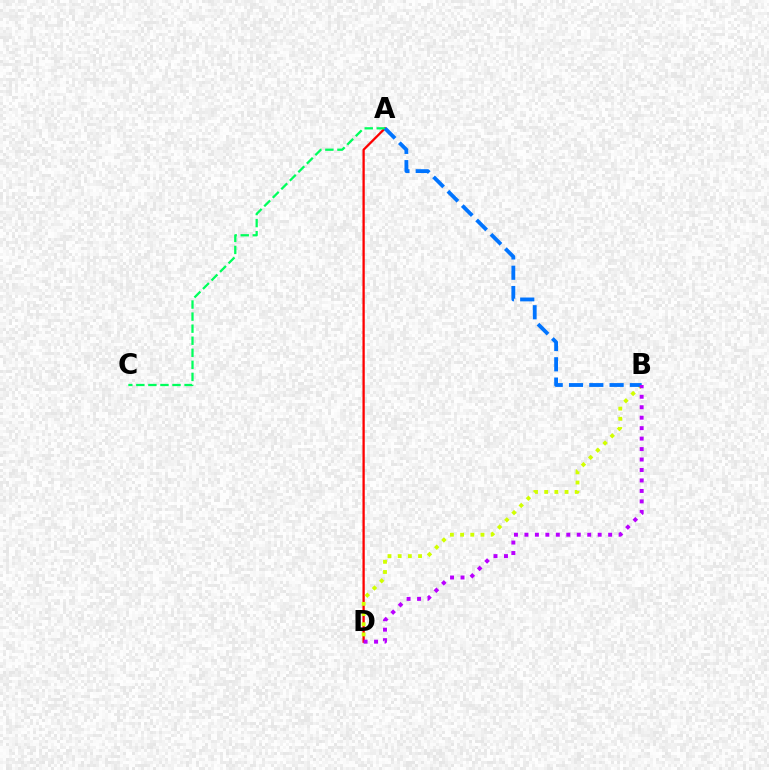{('A', 'D'): [{'color': '#ff0000', 'line_style': 'solid', 'thickness': 1.65}], ('A', 'C'): [{'color': '#00ff5c', 'line_style': 'dashed', 'thickness': 1.64}], ('B', 'D'): [{'color': '#d1ff00', 'line_style': 'dotted', 'thickness': 2.77}, {'color': '#b900ff', 'line_style': 'dotted', 'thickness': 2.84}], ('A', 'B'): [{'color': '#0074ff', 'line_style': 'dashed', 'thickness': 2.76}]}